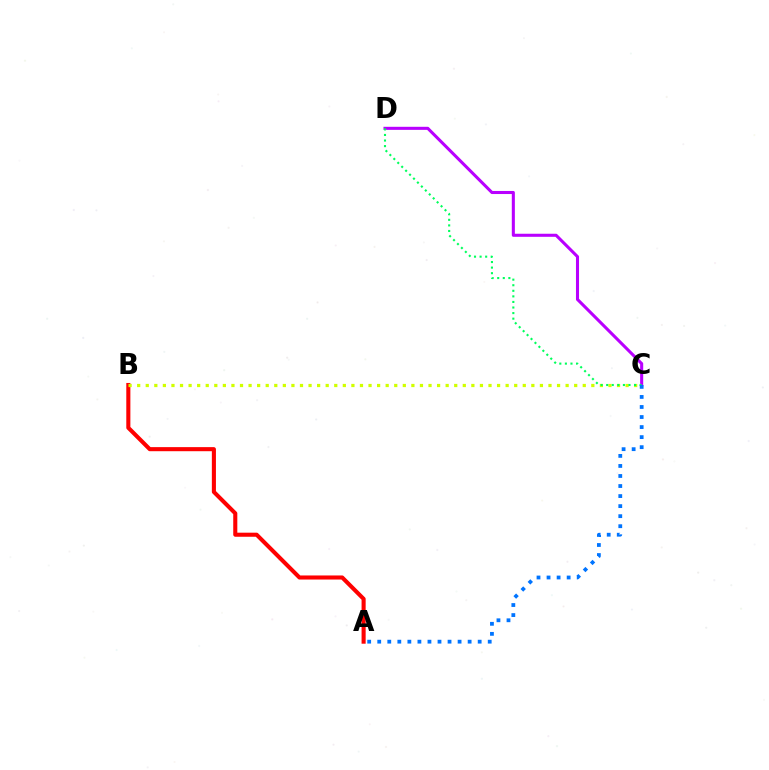{('A', 'B'): [{'color': '#ff0000', 'line_style': 'solid', 'thickness': 2.94}], ('C', 'D'): [{'color': '#b900ff', 'line_style': 'solid', 'thickness': 2.2}, {'color': '#00ff5c', 'line_style': 'dotted', 'thickness': 1.51}], ('B', 'C'): [{'color': '#d1ff00', 'line_style': 'dotted', 'thickness': 2.33}], ('A', 'C'): [{'color': '#0074ff', 'line_style': 'dotted', 'thickness': 2.73}]}